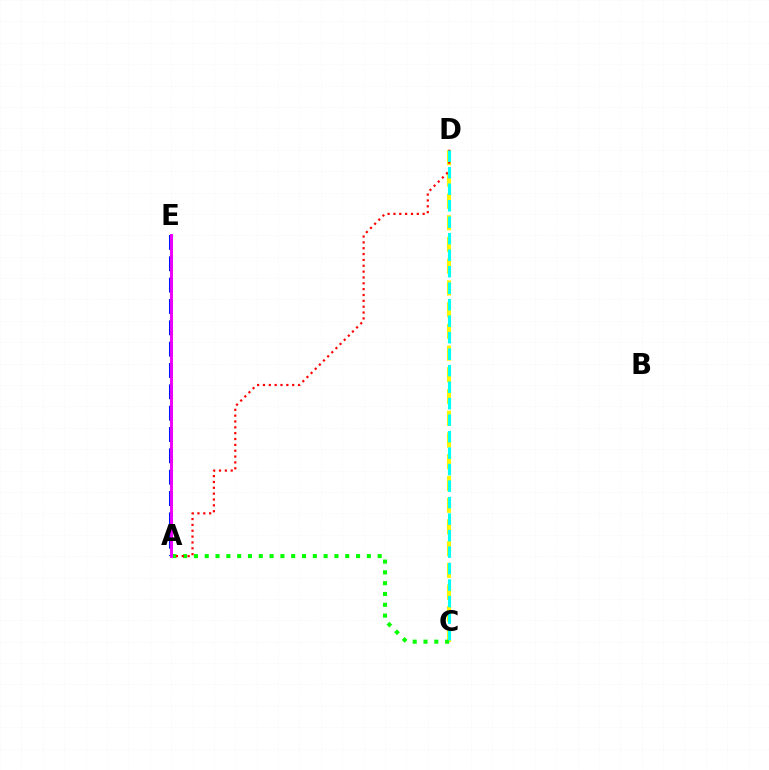{('C', 'D'): [{'color': '#fcf500', 'line_style': 'dashed', 'thickness': 2.95}, {'color': '#00fff6', 'line_style': 'dashed', 'thickness': 2.24}], ('A', 'C'): [{'color': '#08ff00', 'line_style': 'dotted', 'thickness': 2.94}], ('A', 'D'): [{'color': '#ff0000', 'line_style': 'dotted', 'thickness': 1.59}], ('A', 'E'): [{'color': '#0010ff', 'line_style': 'dashed', 'thickness': 2.9}, {'color': '#ee00ff', 'line_style': 'solid', 'thickness': 2.12}]}